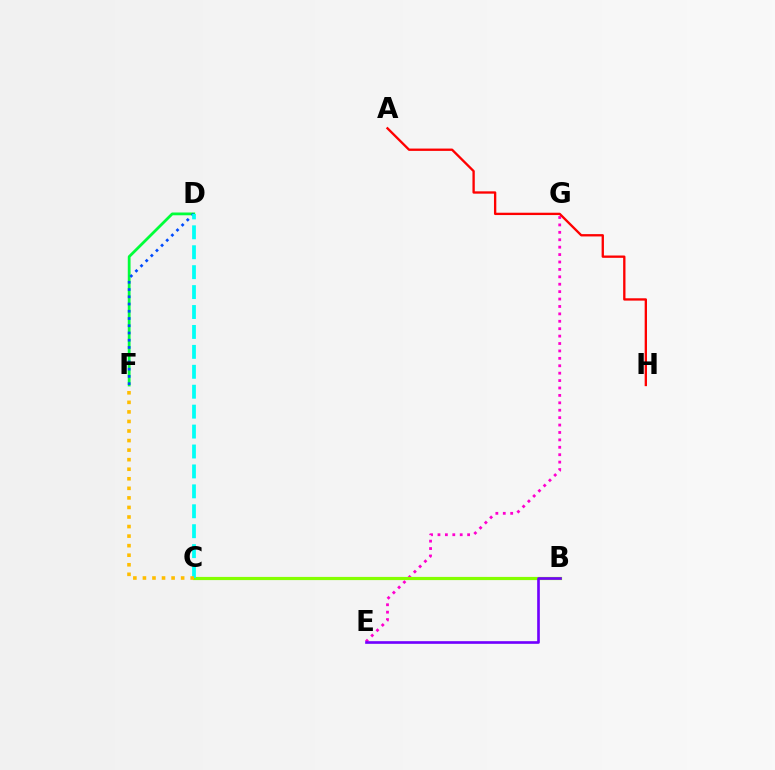{('E', 'G'): [{'color': '#ff00cf', 'line_style': 'dotted', 'thickness': 2.01}], ('A', 'H'): [{'color': '#ff0000', 'line_style': 'solid', 'thickness': 1.68}], ('B', 'C'): [{'color': '#84ff00', 'line_style': 'solid', 'thickness': 2.29}], ('D', 'F'): [{'color': '#00ff39', 'line_style': 'solid', 'thickness': 2.0}, {'color': '#004bff', 'line_style': 'dotted', 'thickness': 1.97}], ('B', 'E'): [{'color': '#7200ff', 'line_style': 'solid', 'thickness': 1.91}], ('C', 'D'): [{'color': '#00fff6', 'line_style': 'dashed', 'thickness': 2.71}], ('C', 'F'): [{'color': '#ffbd00', 'line_style': 'dotted', 'thickness': 2.6}]}